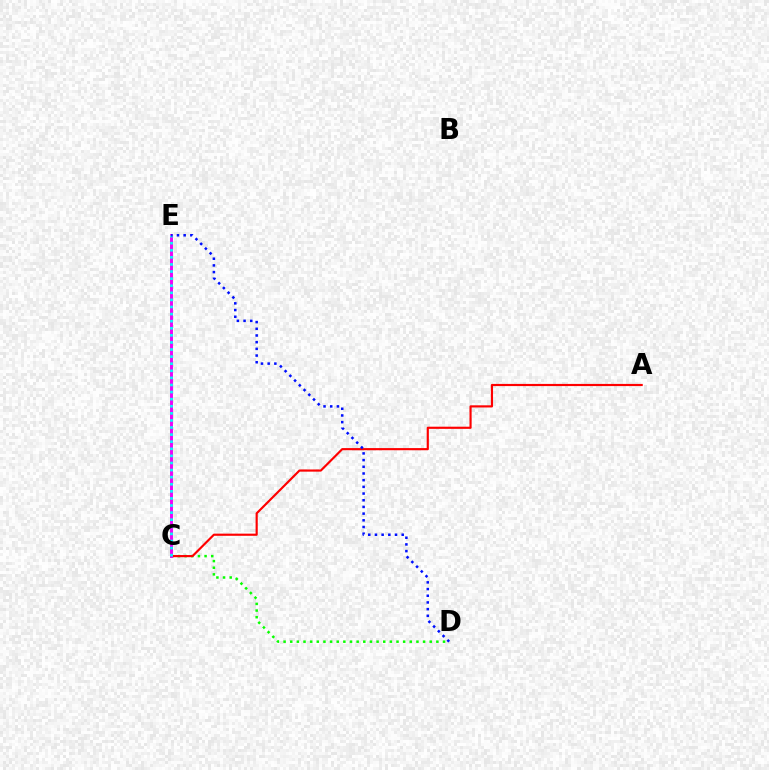{('C', 'D'): [{'color': '#08ff00', 'line_style': 'dotted', 'thickness': 1.8}], ('C', 'E'): [{'color': '#fcf500', 'line_style': 'solid', 'thickness': 1.93}, {'color': '#ee00ff', 'line_style': 'solid', 'thickness': 2.08}, {'color': '#00fff6', 'line_style': 'dotted', 'thickness': 1.93}], ('A', 'C'): [{'color': '#ff0000', 'line_style': 'solid', 'thickness': 1.56}], ('D', 'E'): [{'color': '#0010ff', 'line_style': 'dotted', 'thickness': 1.82}]}